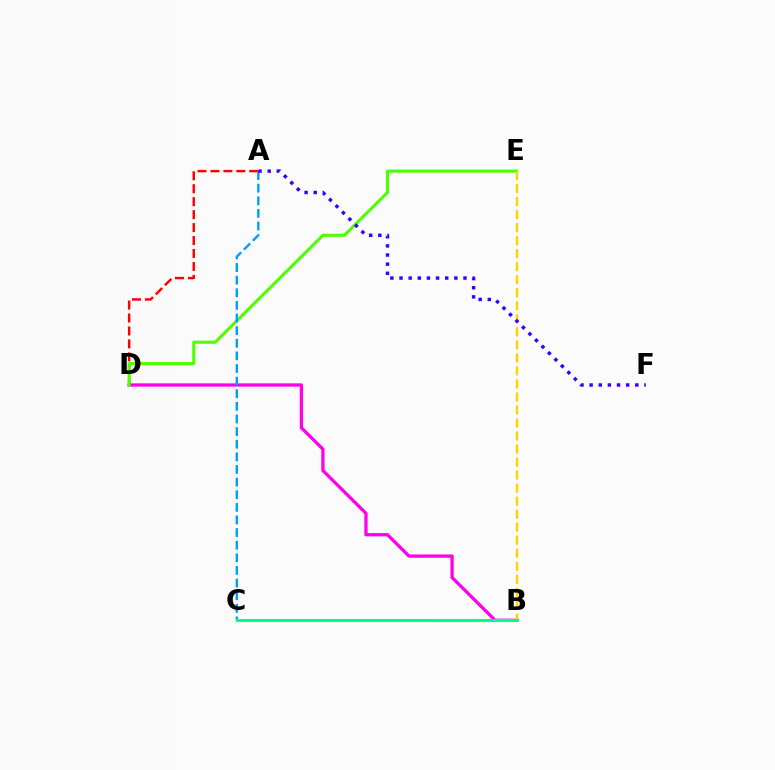{('B', 'D'): [{'color': '#ff00ed', 'line_style': 'solid', 'thickness': 2.36}], ('A', 'D'): [{'color': '#ff0000', 'line_style': 'dashed', 'thickness': 1.76}], ('D', 'E'): [{'color': '#4fff00', 'line_style': 'solid', 'thickness': 2.22}], ('A', 'C'): [{'color': '#009eff', 'line_style': 'dashed', 'thickness': 1.71}], ('B', 'E'): [{'color': '#ffd500', 'line_style': 'dashed', 'thickness': 1.77}], ('B', 'C'): [{'color': '#00ff86', 'line_style': 'solid', 'thickness': 2.22}], ('A', 'F'): [{'color': '#3700ff', 'line_style': 'dotted', 'thickness': 2.48}]}